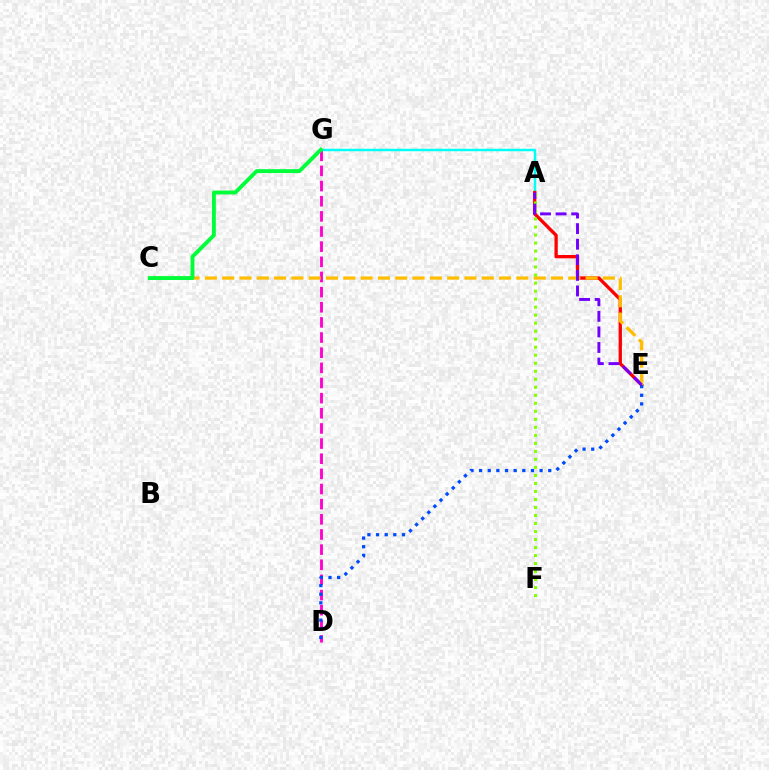{('D', 'G'): [{'color': '#ff00cf', 'line_style': 'dashed', 'thickness': 2.06}], ('A', 'G'): [{'color': '#00fff6', 'line_style': 'solid', 'thickness': 1.78}], ('A', 'E'): [{'color': '#ff0000', 'line_style': 'solid', 'thickness': 2.38}, {'color': '#7200ff', 'line_style': 'dashed', 'thickness': 2.12}], ('D', 'E'): [{'color': '#004bff', 'line_style': 'dotted', 'thickness': 2.35}], ('C', 'E'): [{'color': '#ffbd00', 'line_style': 'dashed', 'thickness': 2.35}], ('A', 'F'): [{'color': '#84ff00', 'line_style': 'dotted', 'thickness': 2.18}], ('C', 'G'): [{'color': '#00ff39', 'line_style': 'solid', 'thickness': 2.79}]}